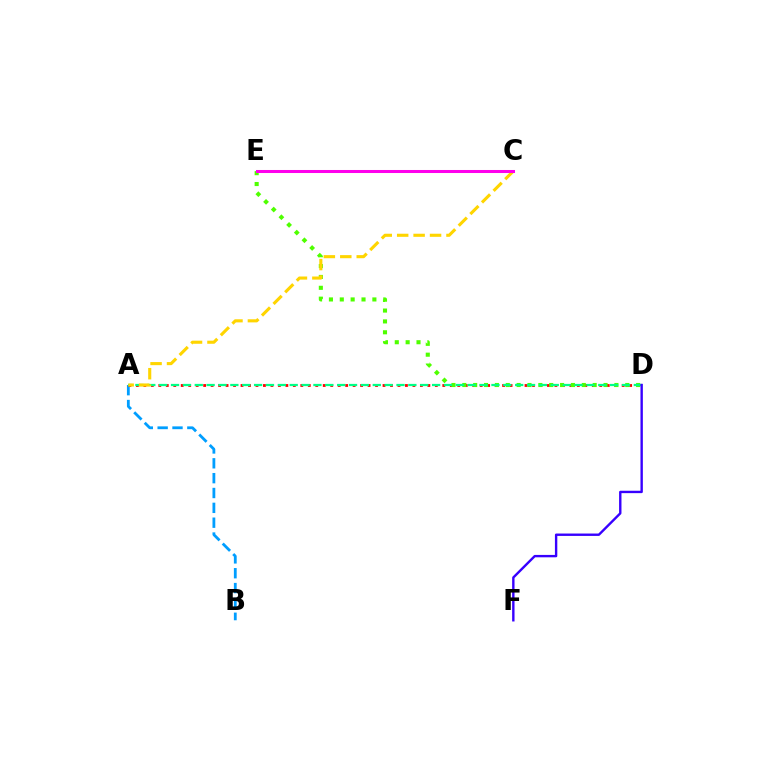{('A', 'B'): [{'color': '#009eff', 'line_style': 'dashed', 'thickness': 2.02}], ('A', 'D'): [{'color': '#ff0000', 'line_style': 'dotted', 'thickness': 2.03}, {'color': '#00ff86', 'line_style': 'dashed', 'thickness': 1.61}], ('D', 'E'): [{'color': '#4fff00', 'line_style': 'dotted', 'thickness': 2.95}], ('D', 'F'): [{'color': '#3700ff', 'line_style': 'solid', 'thickness': 1.72}], ('A', 'C'): [{'color': '#ffd500', 'line_style': 'dashed', 'thickness': 2.23}], ('C', 'E'): [{'color': '#ff00ed', 'line_style': 'solid', 'thickness': 2.18}]}